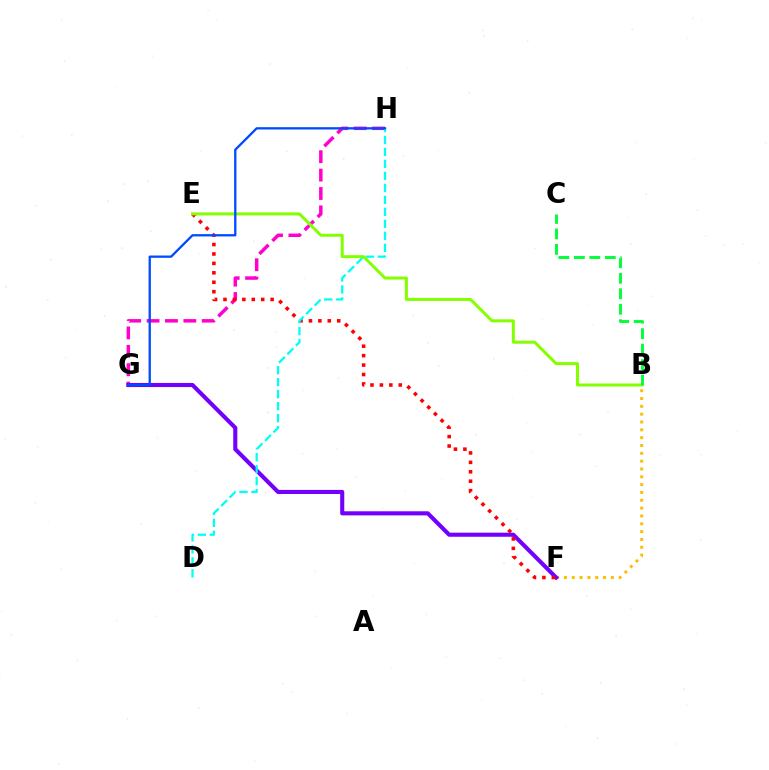{('B', 'F'): [{'color': '#ffbd00', 'line_style': 'dotted', 'thickness': 2.13}], ('G', 'H'): [{'color': '#ff00cf', 'line_style': 'dashed', 'thickness': 2.5}, {'color': '#004bff', 'line_style': 'solid', 'thickness': 1.66}], ('F', 'G'): [{'color': '#7200ff', 'line_style': 'solid', 'thickness': 2.95}], ('E', 'F'): [{'color': '#ff0000', 'line_style': 'dotted', 'thickness': 2.56}], ('D', 'H'): [{'color': '#00fff6', 'line_style': 'dashed', 'thickness': 1.63}], ('B', 'E'): [{'color': '#84ff00', 'line_style': 'solid', 'thickness': 2.16}], ('B', 'C'): [{'color': '#00ff39', 'line_style': 'dashed', 'thickness': 2.1}]}